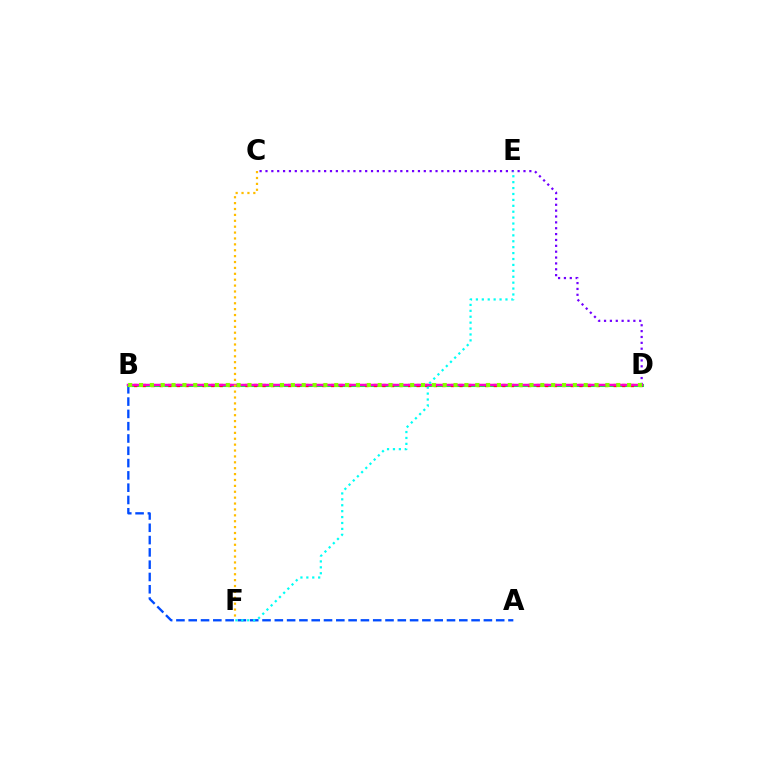{('C', 'D'): [{'color': '#7200ff', 'line_style': 'dotted', 'thickness': 1.59}], ('A', 'B'): [{'color': '#004bff', 'line_style': 'dashed', 'thickness': 1.67}], ('B', 'D'): [{'color': '#00ff39', 'line_style': 'solid', 'thickness': 2.21}, {'color': '#ff0000', 'line_style': 'dotted', 'thickness': 2.33}, {'color': '#ff00cf', 'line_style': 'solid', 'thickness': 1.79}, {'color': '#84ff00', 'line_style': 'dotted', 'thickness': 2.95}], ('C', 'F'): [{'color': '#ffbd00', 'line_style': 'dotted', 'thickness': 1.6}], ('E', 'F'): [{'color': '#00fff6', 'line_style': 'dotted', 'thickness': 1.61}]}